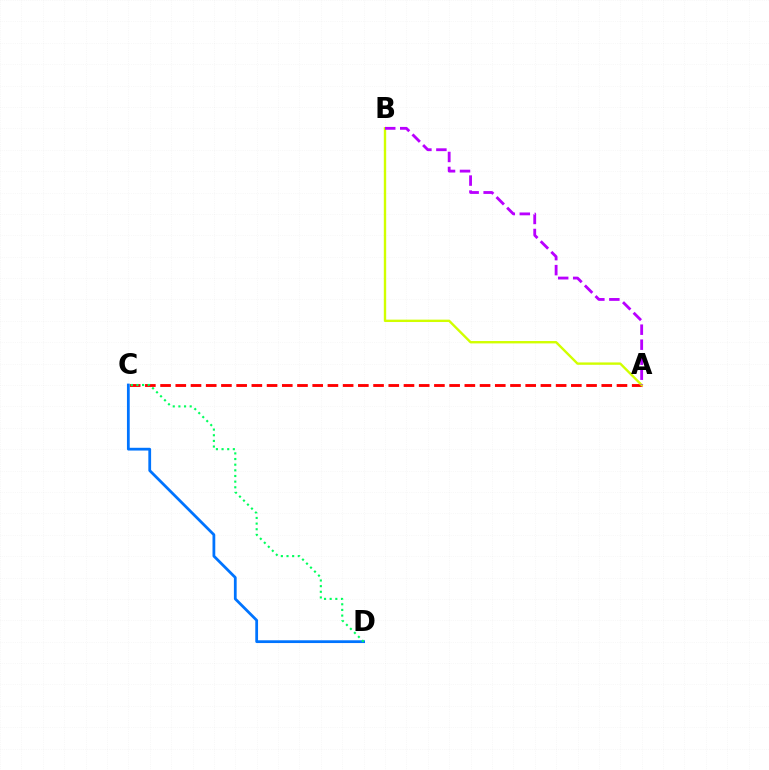{('A', 'C'): [{'color': '#ff0000', 'line_style': 'dashed', 'thickness': 2.07}], ('C', 'D'): [{'color': '#0074ff', 'line_style': 'solid', 'thickness': 1.99}, {'color': '#00ff5c', 'line_style': 'dotted', 'thickness': 1.53}], ('A', 'B'): [{'color': '#d1ff00', 'line_style': 'solid', 'thickness': 1.71}, {'color': '#b900ff', 'line_style': 'dashed', 'thickness': 2.04}]}